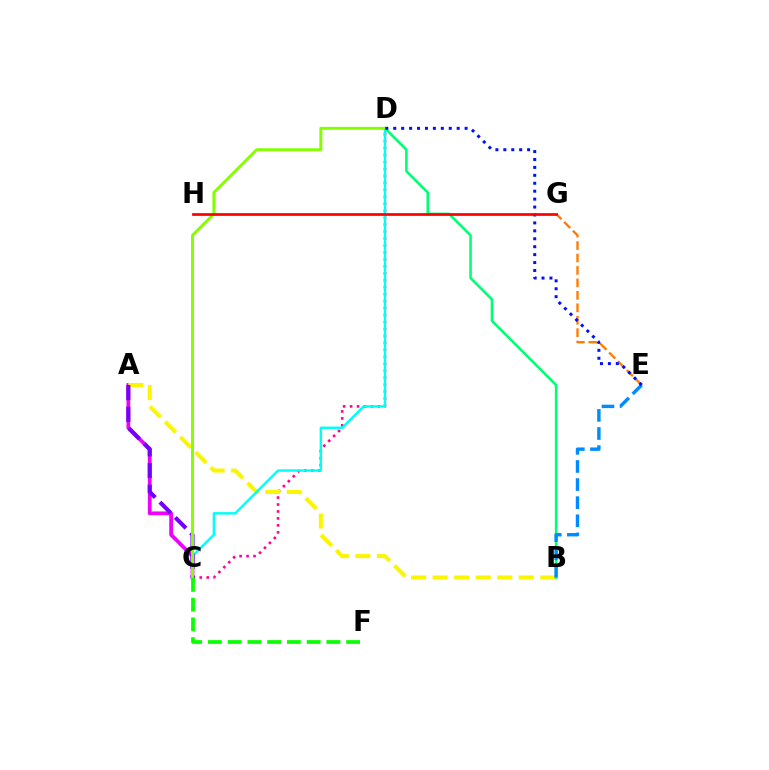{('A', 'C'): [{'color': '#ee00ff', 'line_style': 'solid', 'thickness': 2.71}, {'color': '#7200ff', 'line_style': 'dashed', 'thickness': 2.95}], ('C', 'D'): [{'color': '#ff0094', 'line_style': 'dotted', 'thickness': 1.89}, {'color': '#00fff6', 'line_style': 'solid', 'thickness': 1.76}, {'color': '#84ff00', 'line_style': 'solid', 'thickness': 2.12}], ('A', 'B'): [{'color': '#fcf500', 'line_style': 'dashed', 'thickness': 2.92}], ('B', 'D'): [{'color': '#00ff74', 'line_style': 'solid', 'thickness': 1.86}], ('B', 'E'): [{'color': '#008cff', 'line_style': 'dashed', 'thickness': 2.46}], ('E', 'G'): [{'color': '#ff7c00', 'line_style': 'dashed', 'thickness': 1.69}], ('D', 'E'): [{'color': '#0010ff', 'line_style': 'dotted', 'thickness': 2.15}], ('C', 'F'): [{'color': '#08ff00', 'line_style': 'dashed', 'thickness': 2.68}], ('G', 'H'): [{'color': '#ff0000', 'line_style': 'solid', 'thickness': 1.95}]}